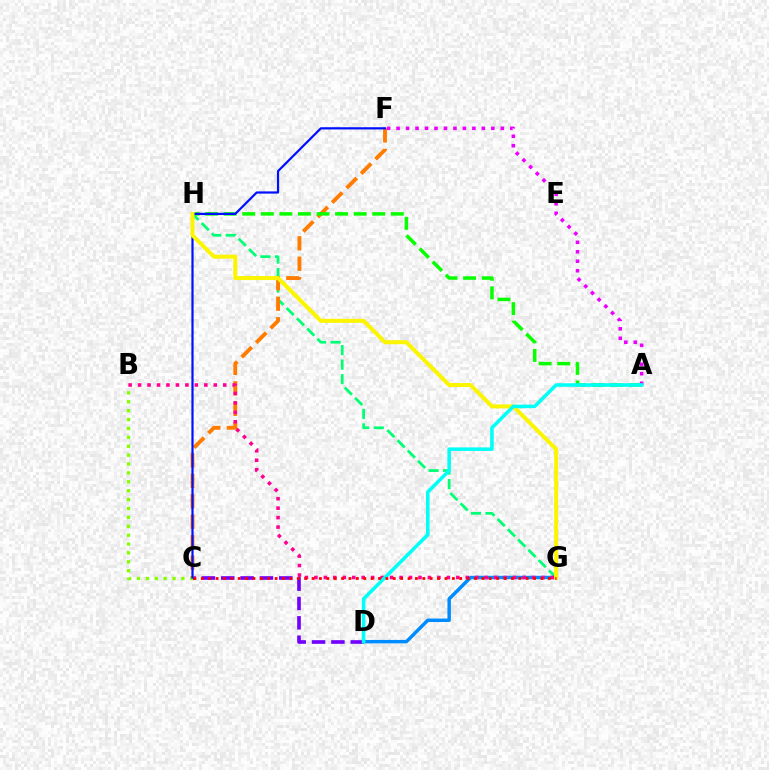{('B', 'C'): [{'color': '#84ff00', 'line_style': 'dotted', 'thickness': 2.42}], ('C', 'D'): [{'color': '#7200ff', 'line_style': 'dashed', 'thickness': 2.63}], ('G', 'H'): [{'color': '#00ff74', 'line_style': 'dashed', 'thickness': 1.97}, {'color': '#fcf500', 'line_style': 'solid', 'thickness': 2.88}], ('D', 'G'): [{'color': '#008cff', 'line_style': 'solid', 'thickness': 2.49}], ('C', 'F'): [{'color': '#ff7c00', 'line_style': 'dashed', 'thickness': 2.78}, {'color': '#0010ff', 'line_style': 'solid', 'thickness': 1.59}], ('A', 'H'): [{'color': '#08ff00', 'line_style': 'dashed', 'thickness': 2.52}], ('B', 'G'): [{'color': '#ff0094', 'line_style': 'dotted', 'thickness': 2.57}], ('A', 'F'): [{'color': '#ee00ff', 'line_style': 'dotted', 'thickness': 2.57}], ('A', 'D'): [{'color': '#00fff6', 'line_style': 'solid', 'thickness': 2.54}], ('C', 'G'): [{'color': '#ff0000', 'line_style': 'dotted', 'thickness': 2.01}]}